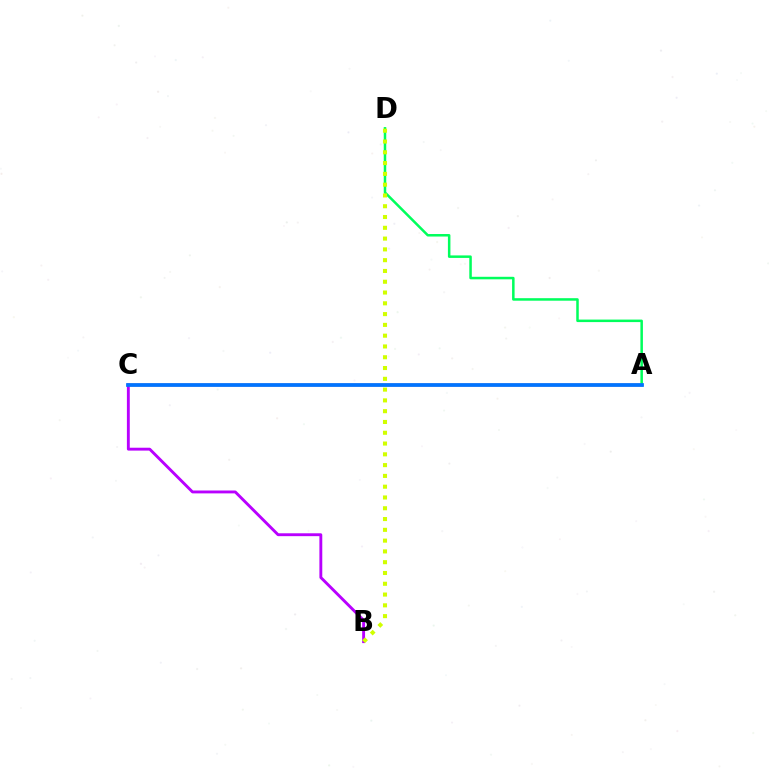{('A', 'C'): [{'color': '#ff0000', 'line_style': 'solid', 'thickness': 1.72}, {'color': '#0074ff', 'line_style': 'solid', 'thickness': 2.69}], ('B', 'C'): [{'color': '#b900ff', 'line_style': 'solid', 'thickness': 2.07}], ('A', 'D'): [{'color': '#00ff5c', 'line_style': 'solid', 'thickness': 1.81}], ('B', 'D'): [{'color': '#d1ff00', 'line_style': 'dotted', 'thickness': 2.93}]}